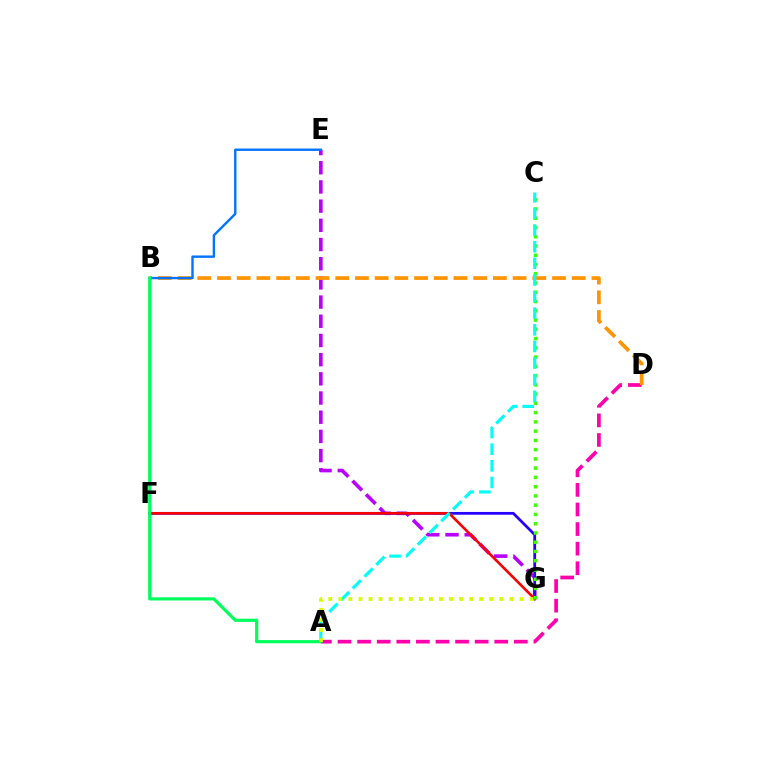{('E', 'G'): [{'color': '#b900ff', 'line_style': 'dashed', 'thickness': 2.61}], ('F', 'G'): [{'color': '#2500ff', 'line_style': 'solid', 'thickness': 1.99}, {'color': '#ff0000', 'line_style': 'solid', 'thickness': 1.87}], ('A', 'D'): [{'color': '#ff00ac', 'line_style': 'dashed', 'thickness': 2.66}], ('C', 'G'): [{'color': '#3dff00', 'line_style': 'dotted', 'thickness': 2.52}], ('B', 'D'): [{'color': '#ff9400', 'line_style': 'dashed', 'thickness': 2.68}], ('B', 'E'): [{'color': '#0074ff', 'line_style': 'solid', 'thickness': 1.72}], ('A', 'B'): [{'color': '#00ff5c', 'line_style': 'solid', 'thickness': 2.27}], ('A', 'C'): [{'color': '#00fff6', 'line_style': 'dashed', 'thickness': 2.26}], ('A', 'G'): [{'color': '#d1ff00', 'line_style': 'dotted', 'thickness': 2.73}]}